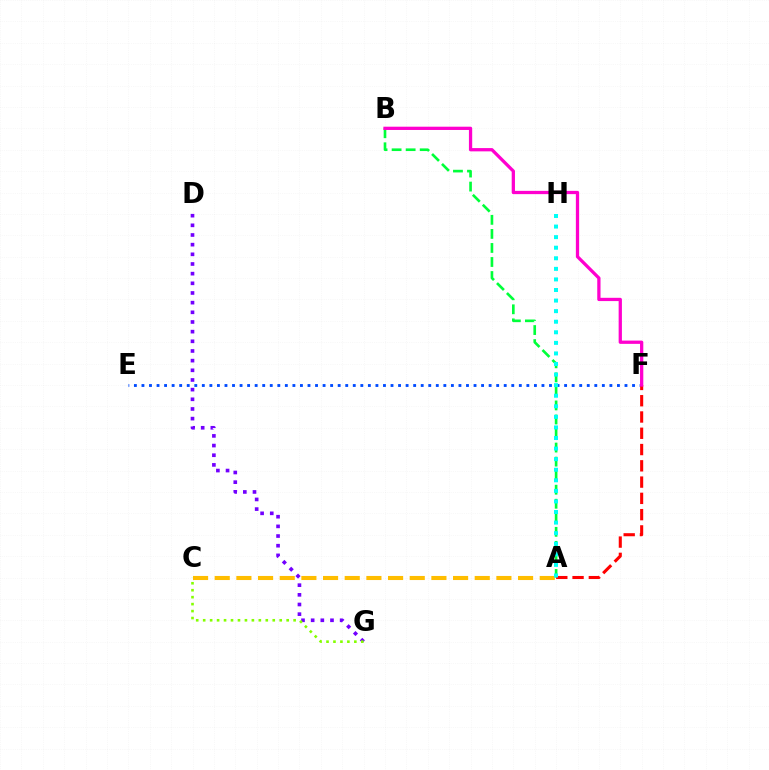{('A', 'C'): [{'color': '#ffbd00', 'line_style': 'dashed', 'thickness': 2.94}], ('A', 'B'): [{'color': '#00ff39', 'line_style': 'dashed', 'thickness': 1.91}], ('D', 'G'): [{'color': '#7200ff', 'line_style': 'dotted', 'thickness': 2.63}], ('E', 'F'): [{'color': '#004bff', 'line_style': 'dotted', 'thickness': 2.05}], ('C', 'G'): [{'color': '#84ff00', 'line_style': 'dotted', 'thickness': 1.89}], ('A', 'F'): [{'color': '#ff0000', 'line_style': 'dashed', 'thickness': 2.21}], ('B', 'F'): [{'color': '#ff00cf', 'line_style': 'solid', 'thickness': 2.35}], ('A', 'H'): [{'color': '#00fff6', 'line_style': 'dotted', 'thickness': 2.87}]}